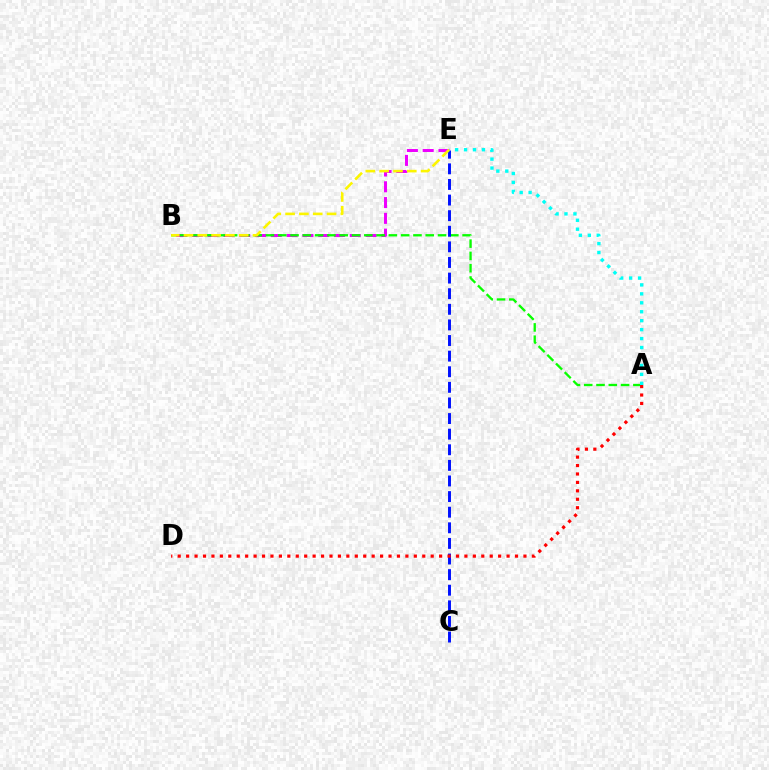{('B', 'E'): [{'color': '#ee00ff', 'line_style': 'dashed', 'thickness': 2.15}, {'color': '#fcf500', 'line_style': 'dashed', 'thickness': 1.88}], ('A', 'B'): [{'color': '#08ff00', 'line_style': 'dashed', 'thickness': 1.67}], ('C', 'E'): [{'color': '#0010ff', 'line_style': 'dashed', 'thickness': 2.12}], ('A', 'D'): [{'color': '#ff0000', 'line_style': 'dotted', 'thickness': 2.29}], ('A', 'E'): [{'color': '#00fff6', 'line_style': 'dotted', 'thickness': 2.43}]}